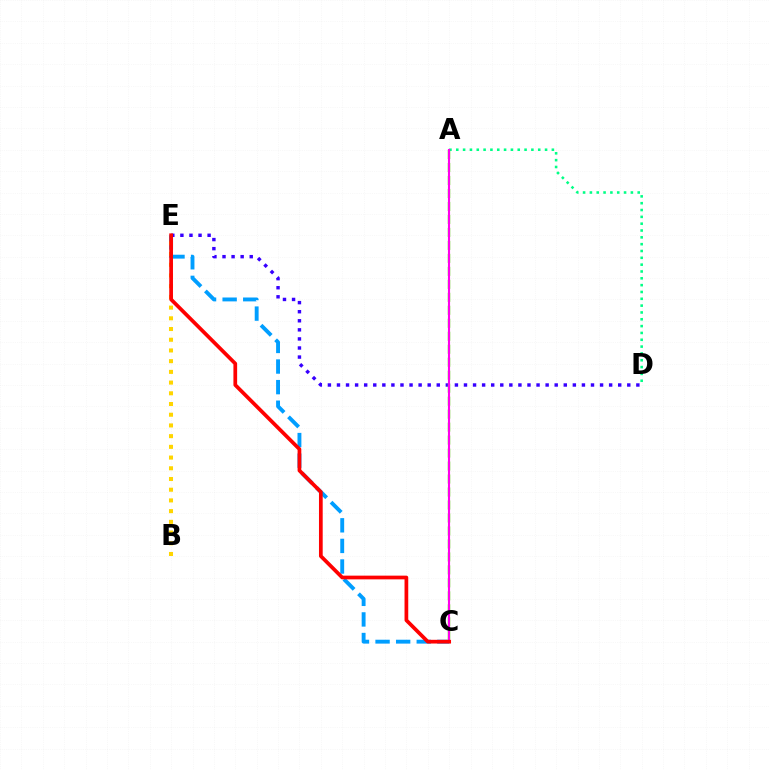{('C', 'E'): [{'color': '#009eff', 'line_style': 'dashed', 'thickness': 2.8}, {'color': '#ff0000', 'line_style': 'solid', 'thickness': 2.68}], ('D', 'E'): [{'color': '#3700ff', 'line_style': 'dotted', 'thickness': 2.46}], ('A', 'C'): [{'color': '#4fff00', 'line_style': 'dashed', 'thickness': 1.76}, {'color': '#ff00ed', 'line_style': 'solid', 'thickness': 1.53}], ('B', 'E'): [{'color': '#ffd500', 'line_style': 'dotted', 'thickness': 2.91}], ('A', 'D'): [{'color': '#00ff86', 'line_style': 'dotted', 'thickness': 1.86}]}